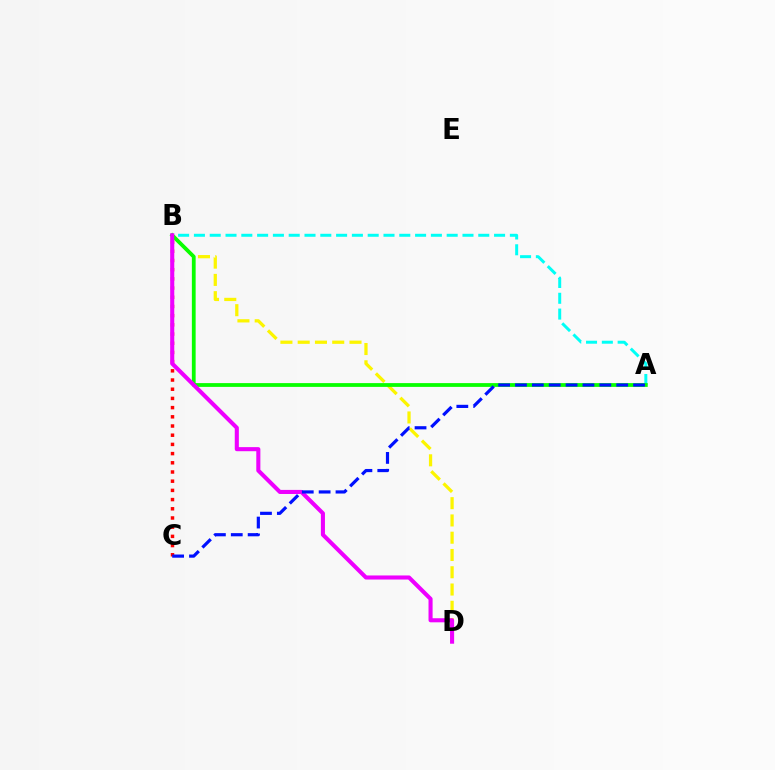{('A', 'B'): [{'color': '#00fff6', 'line_style': 'dashed', 'thickness': 2.15}, {'color': '#08ff00', 'line_style': 'solid', 'thickness': 2.72}], ('B', 'C'): [{'color': '#ff0000', 'line_style': 'dotted', 'thickness': 2.5}], ('B', 'D'): [{'color': '#fcf500', 'line_style': 'dashed', 'thickness': 2.35}, {'color': '#ee00ff', 'line_style': 'solid', 'thickness': 2.94}], ('A', 'C'): [{'color': '#0010ff', 'line_style': 'dashed', 'thickness': 2.29}]}